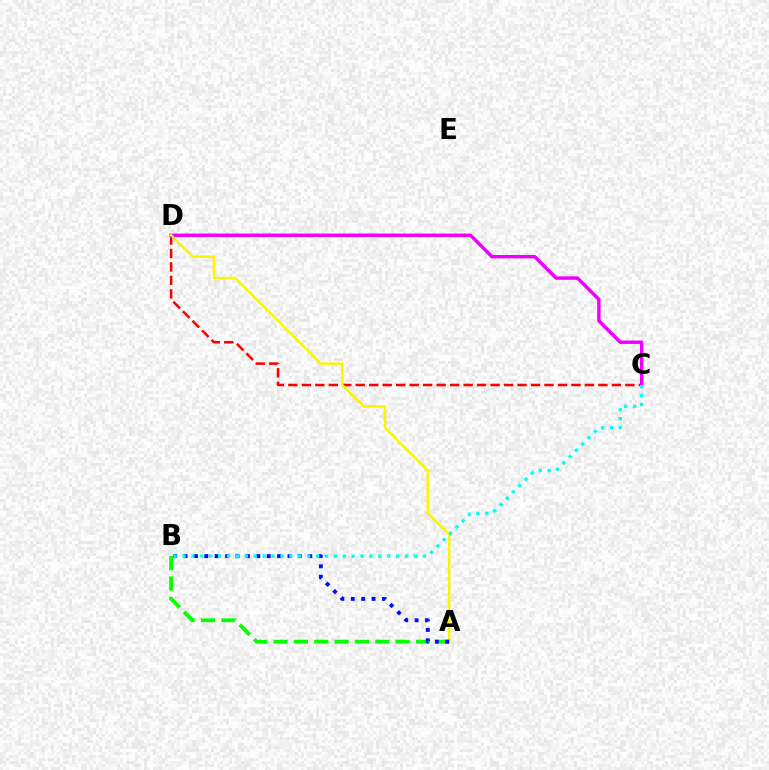{('C', 'D'): [{'color': '#ff0000', 'line_style': 'dashed', 'thickness': 1.83}, {'color': '#ee00ff', 'line_style': 'solid', 'thickness': 2.48}], ('A', 'D'): [{'color': '#fcf500', 'line_style': 'solid', 'thickness': 1.76}], ('A', 'B'): [{'color': '#08ff00', 'line_style': 'dashed', 'thickness': 2.77}, {'color': '#0010ff', 'line_style': 'dotted', 'thickness': 2.82}], ('B', 'C'): [{'color': '#00fff6', 'line_style': 'dotted', 'thickness': 2.42}]}